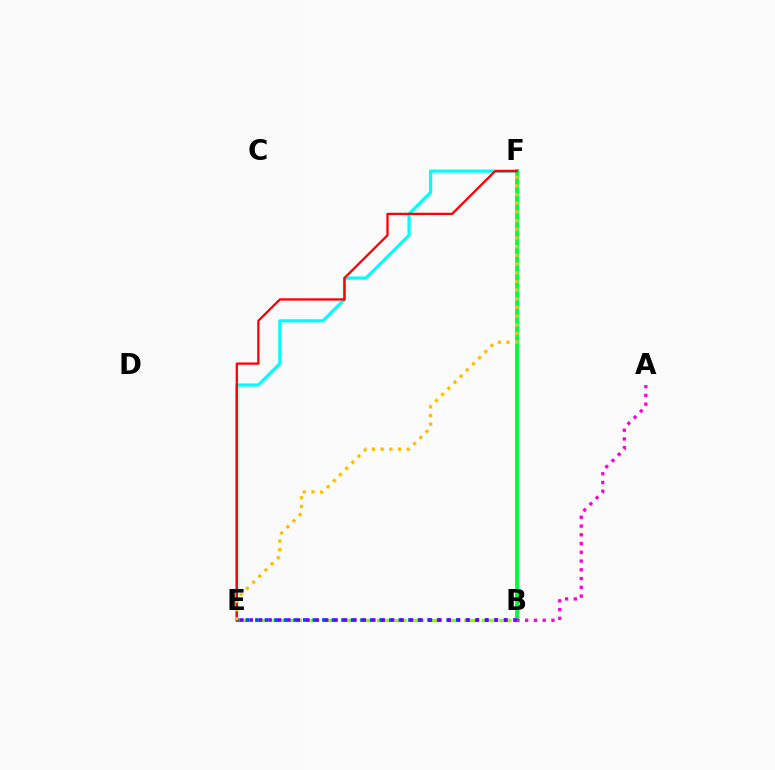{('E', 'F'): [{'color': '#00fff6', 'line_style': 'solid', 'thickness': 2.3}, {'color': '#ff0000', 'line_style': 'solid', 'thickness': 1.64}, {'color': '#ffbd00', 'line_style': 'dotted', 'thickness': 2.36}], ('B', 'E'): [{'color': '#84ff00', 'line_style': 'dashed', 'thickness': 2.37}, {'color': '#004bff', 'line_style': 'dotted', 'thickness': 2.6}, {'color': '#7200ff', 'line_style': 'dotted', 'thickness': 2.56}], ('B', 'F'): [{'color': '#00ff39', 'line_style': 'solid', 'thickness': 2.83}], ('A', 'B'): [{'color': '#ff00cf', 'line_style': 'dotted', 'thickness': 2.38}]}